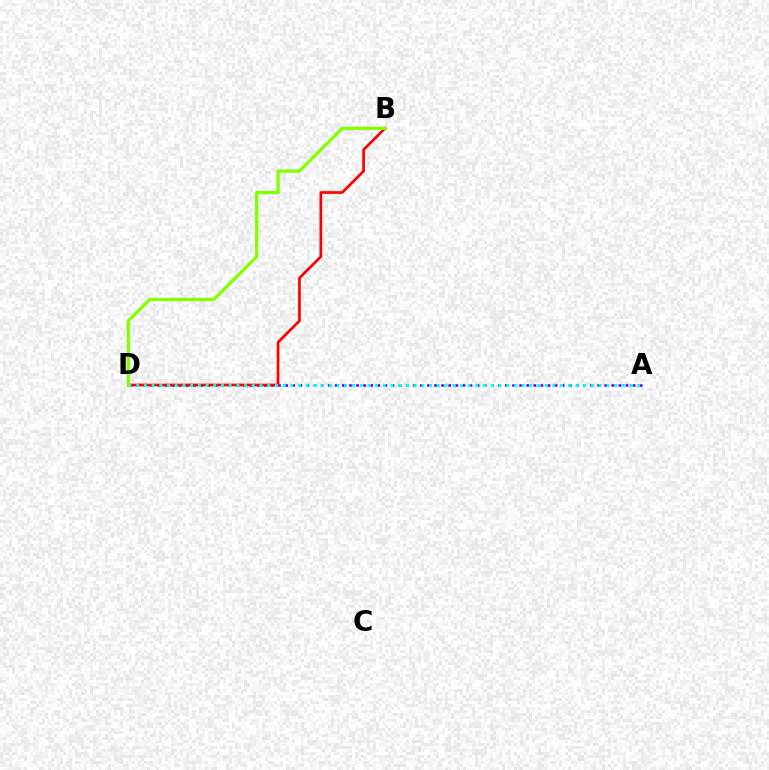{('A', 'D'): [{'color': '#7200ff', 'line_style': 'dotted', 'thickness': 1.93}, {'color': '#00fff6', 'line_style': 'dotted', 'thickness': 2.09}], ('B', 'D'): [{'color': '#ff0000', 'line_style': 'solid', 'thickness': 1.94}, {'color': '#84ff00', 'line_style': 'solid', 'thickness': 2.36}]}